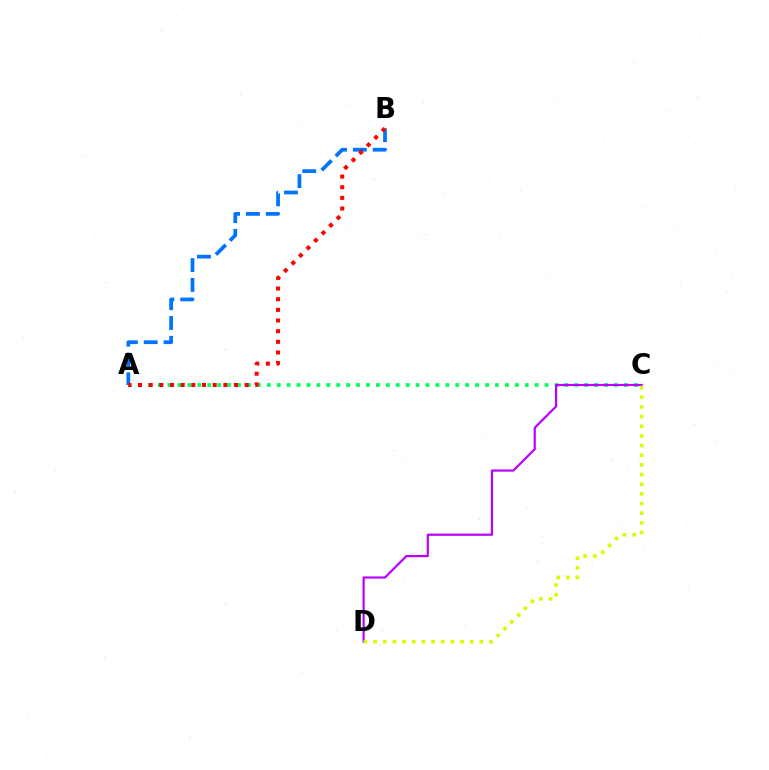{('A', 'C'): [{'color': '#00ff5c', 'line_style': 'dotted', 'thickness': 2.7}], ('A', 'B'): [{'color': '#0074ff', 'line_style': 'dashed', 'thickness': 2.69}, {'color': '#ff0000', 'line_style': 'dotted', 'thickness': 2.9}], ('C', 'D'): [{'color': '#b900ff', 'line_style': 'solid', 'thickness': 1.58}, {'color': '#d1ff00', 'line_style': 'dotted', 'thickness': 2.63}]}